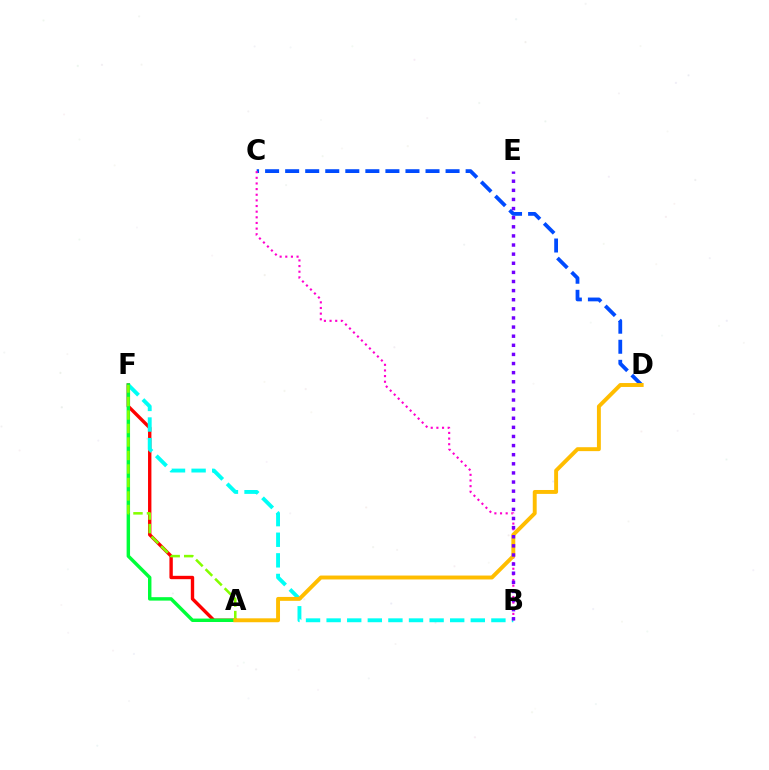{('A', 'F'): [{'color': '#ff0000', 'line_style': 'solid', 'thickness': 2.43}, {'color': '#00ff39', 'line_style': 'solid', 'thickness': 2.48}, {'color': '#84ff00', 'line_style': 'dashed', 'thickness': 1.83}], ('B', 'F'): [{'color': '#00fff6', 'line_style': 'dashed', 'thickness': 2.8}], ('C', 'D'): [{'color': '#004bff', 'line_style': 'dashed', 'thickness': 2.72}], ('B', 'C'): [{'color': '#ff00cf', 'line_style': 'dotted', 'thickness': 1.53}], ('A', 'D'): [{'color': '#ffbd00', 'line_style': 'solid', 'thickness': 2.82}], ('B', 'E'): [{'color': '#7200ff', 'line_style': 'dotted', 'thickness': 2.48}]}